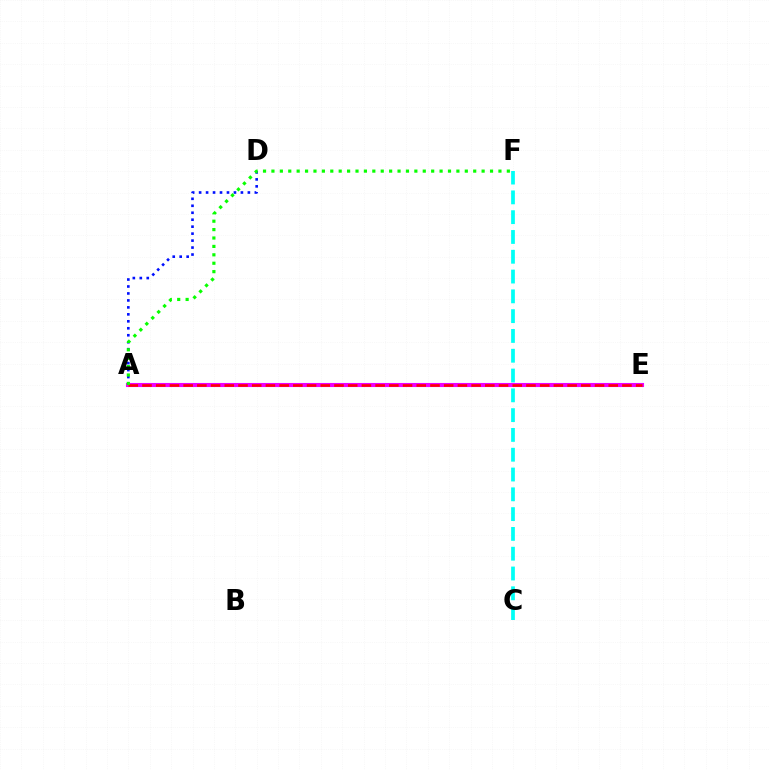{('C', 'F'): [{'color': '#00fff6', 'line_style': 'dashed', 'thickness': 2.69}], ('A', 'D'): [{'color': '#0010ff', 'line_style': 'dotted', 'thickness': 1.89}], ('A', 'E'): [{'color': '#fcf500', 'line_style': 'solid', 'thickness': 2.01}, {'color': '#ee00ff', 'line_style': 'solid', 'thickness': 2.95}, {'color': '#ff0000', 'line_style': 'dashed', 'thickness': 1.86}], ('A', 'F'): [{'color': '#08ff00', 'line_style': 'dotted', 'thickness': 2.28}]}